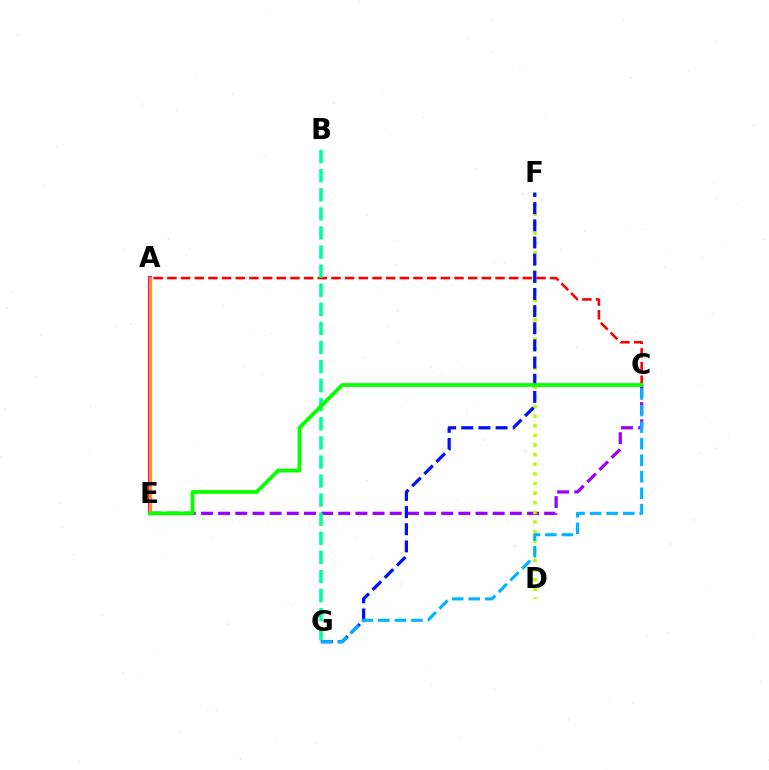{('C', 'E'): [{'color': '#9b00ff', 'line_style': 'dashed', 'thickness': 2.33}, {'color': '#08ff00', 'line_style': 'solid', 'thickness': 2.72}], ('A', 'C'): [{'color': '#ff0000', 'line_style': 'dashed', 'thickness': 1.86}], ('D', 'F'): [{'color': '#b3ff00', 'line_style': 'dotted', 'thickness': 2.61}], ('B', 'G'): [{'color': '#00ff9d', 'line_style': 'dashed', 'thickness': 2.59}], ('A', 'E'): [{'color': '#ff00bd', 'line_style': 'solid', 'thickness': 2.99}, {'color': '#ffa500', 'line_style': 'solid', 'thickness': 1.99}], ('F', 'G'): [{'color': '#0010ff', 'line_style': 'dashed', 'thickness': 2.33}], ('C', 'G'): [{'color': '#00b5ff', 'line_style': 'dashed', 'thickness': 2.25}]}